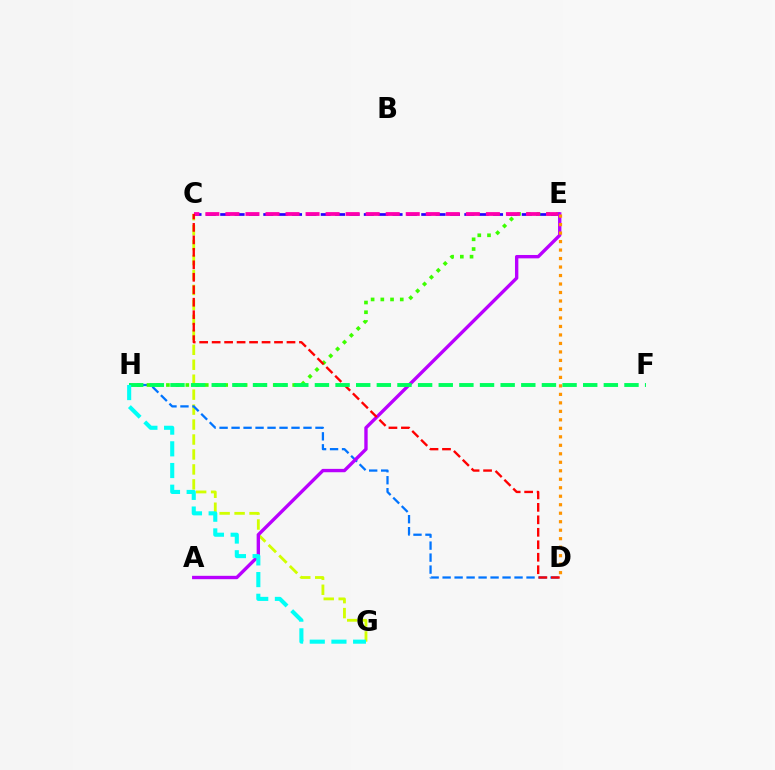{('C', 'G'): [{'color': '#d1ff00', 'line_style': 'dashed', 'thickness': 2.03}], ('C', 'E'): [{'color': '#2500ff', 'line_style': 'dashed', 'thickness': 1.95}, {'color': '#ff00ac', 'line_style': 'dashed', 'thickness': 2.72}], ('D', 'H'): [{'color': '#0074ff', 'line_style': 'dashed', 'thickness': 1.63}], ('E', 'H'): [{'color': '#3dff00', 'line_style': 'dotted', 'thickness': 2.64}], ('A', 'E'): [{'color': '#b900ff', 'line_style': 'solid', 'thickness': 2.43}], ('C', 'D'): [{'color': '#ff0000', 'line_style': 'dashed', 'thickness': 1.69}], ('F', 'H'): [{'color': '#00ff5c', 'line_style': 'dashed', 'thickness': 2.8}], ('G', 'H'): [{'color': '#00fff6', 'line_style': 'dashed', 'thickness': 2.95}], ('D', 'E'): [{'color': '#ff9400', 'line_style': 'dotted', 'thickness': 2.31}]}